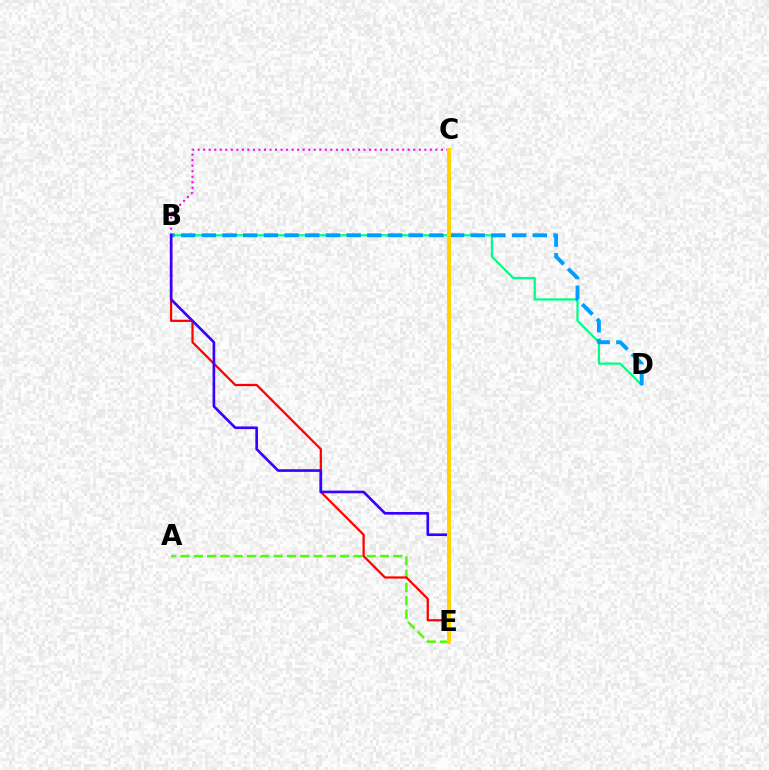{('B', 'D'): [{'color': '#00ff86', 'line_style': 'solid', 'thickness': 1.63}, {'color': '#009eff', 'line_style': 'dashed', 'thickness': 2.81}], ('A', 'E'): [{'color': '#4fff00', 'line_style': 'dashed', 'thickness': 1.81}], ('B', 'E'): [{'color': '#ff0000', 'line_style': 'solid', 'thickness': 1.61}, {'color': '#3700ff', 'line_style': 'solid', 'thickness': 1.91}], ('B', 'C'): [{'color': '#ff00ed', 'line_style': 'dotted', 'thickness': 1.5}], ('C', 'E'): [{'color': '#ffd500', 'line_style': 'solid', 'thickness': 2.9}]}